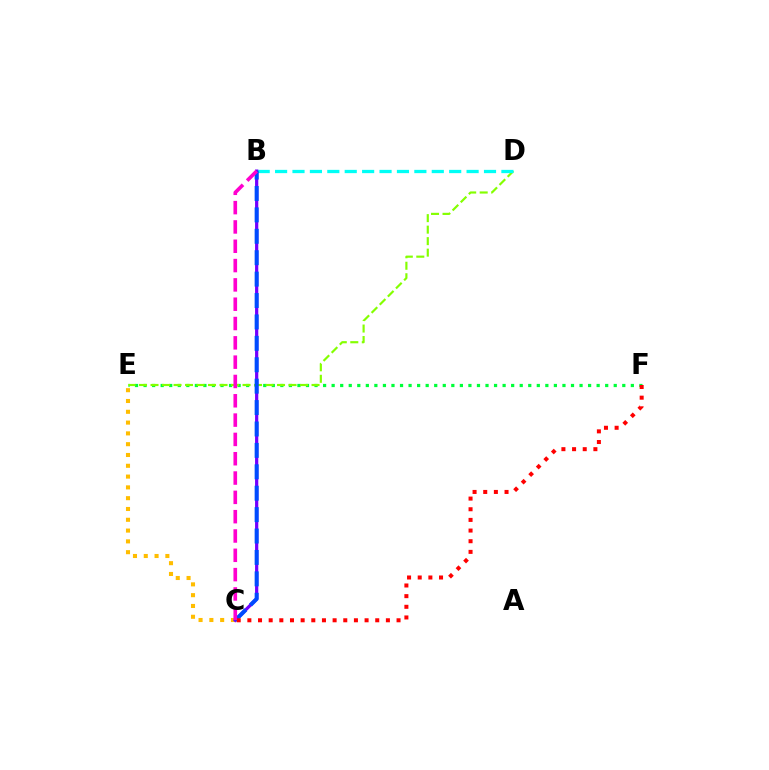{('E', 'F'): [{'color': '#00ff39', 'line_style': 'dotted', 'thickness': 2.32}], ('C', 'E'): [{'color': '#ffbd00', 'line_style': 'dotted', 'thickness': 2.93}], ('D', 'E'): [{'color': '#84ff00', 'line_style': 'dashed', 'thickness': 1.56}], ('B', 'D'): [{'color': '#00fff6', 'line_style': 'dashed', 'thickness': 2.37}], ('B', 'C'): [{'color': '#7200ff', 'line_style': 'solid', 'thickness': 2.32}, {'color': '#004bff', 'line_style': 'dashed', 'thickness': 2.91}, {'color': '#ff00cf', 'line_style': 'dashed', 'thickness': 2.62}], ('C', 'F'): [{'color': '#ff0000', 'line_style': 'dotted', 'thickness': 2.9}]}